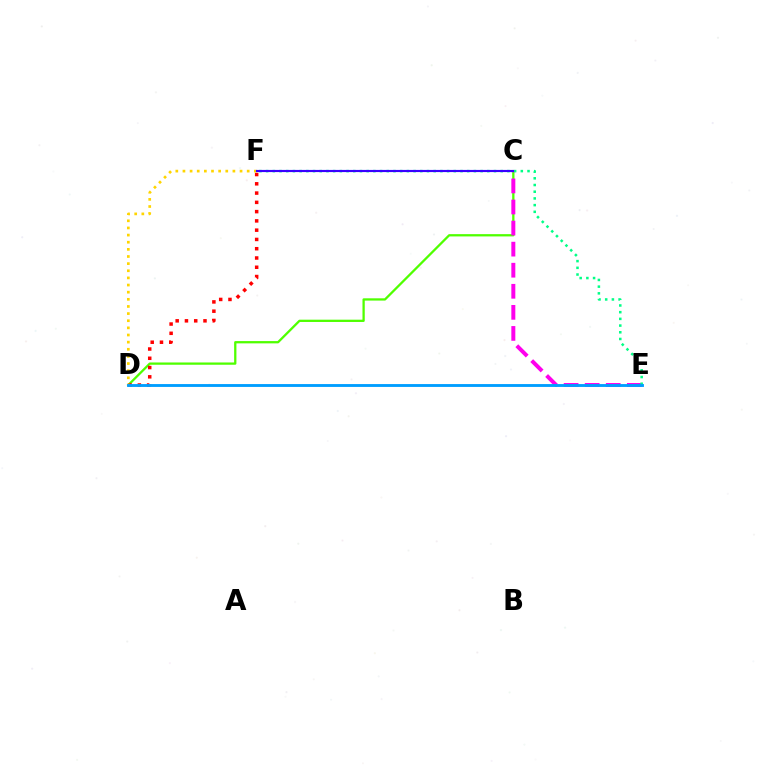{('C', 'D'): [{'color': '#4fff00', 'line_style': 'solid', 'thickness': 1.64}], ('D', 'F'): [{'color': '#ff0000', 'line_style': 'dotted', 'thickness': 2.52}, {'color': '#ffd500', 'line_style': 'dotted', 'thickness': 1.94}], ('C', 'E'): [{'color': '#ff00ed', 'line_style': 'dashed', 'thickness': 2.86}], ('E', 'F'): [{'color': '#00ff86', 'line_style': 'dotted', 'thickness': 1.82}], ('C', 'F'): [{'color': '#3700ff', 'line_style': 'solid', 'thickness': 1.55}], ('D', 'E'): [{'color': '#009eff', 'line_style': 'solid', 'thickness': 2.06}]}